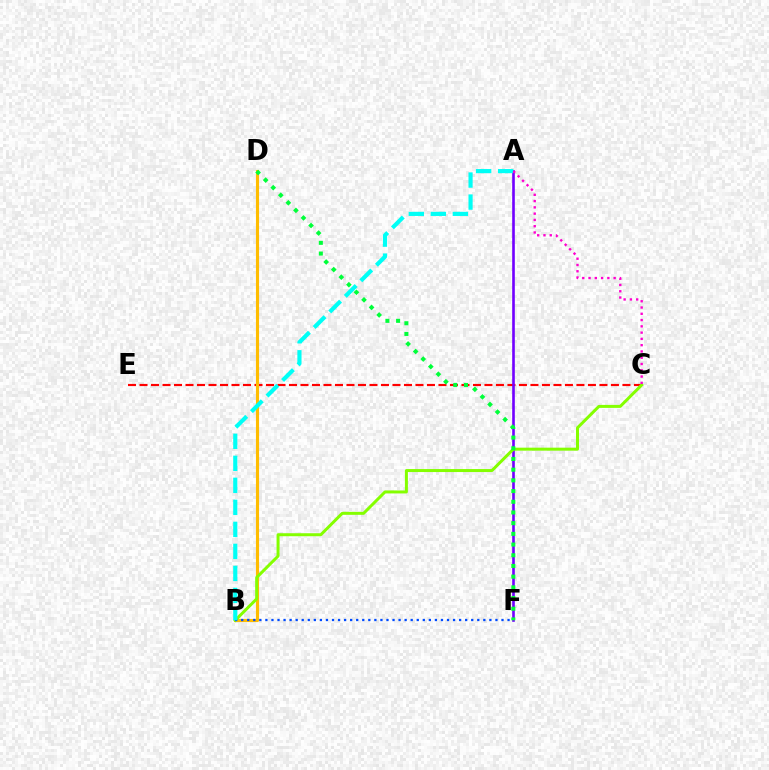{('C', 'E'): [{'color': '#ff0000', 'line_style': 'dashed', 'thickness': 1.56}], ('B', 'D'): [{'color': '#ffbd00', 'line_style': 'solid', 'thickness': 2.24}], ('A', 'F'): [{'color': '#7200ff', 'line_style': 'solid', 'thickness': 1.89}], ('B', 'C'): [{'color': '#84ff00', 'line_style': 'solid', 'thickness': 2.15}], ('B', 'F'): [{'color': '#004bff', 'line_style': 'dotted', 'thickness': 1.64}], ('A', 'B'): [{'color': '#00fff6', 'line_style': 'dashed', 'thickness': 2.99}], ('D', 'F'): [{'color': '#00ff39', 'line_style': 'dotted', 'thickness': 2.91}], ('A', 'C'): [{'color': '#ff00cf', 'line_style': 'dotted', 'thickness': 1.71}]}